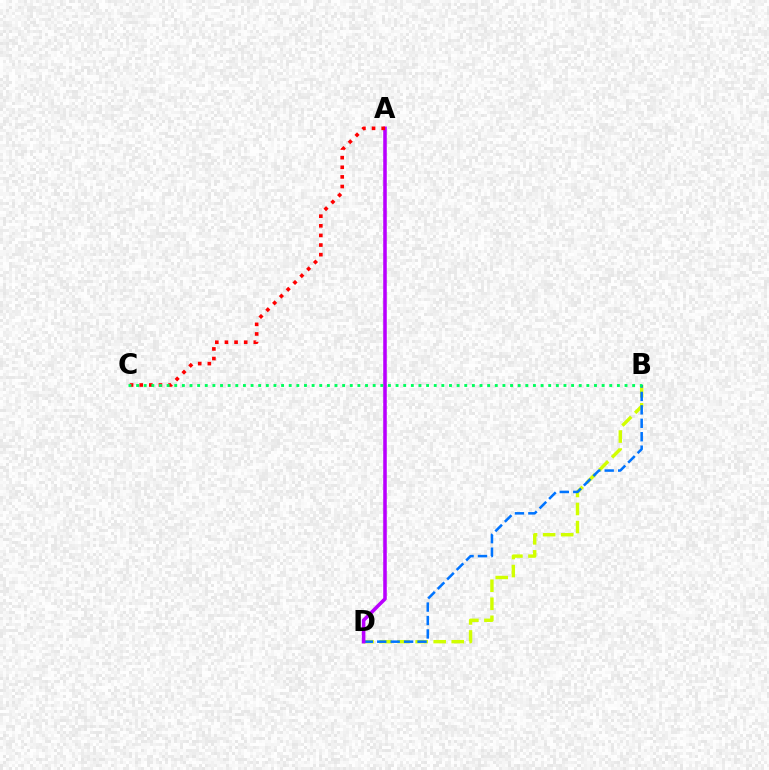{('B', 'D'): [{'color': '#d1ff00', 'line_style': 'dashed', 'thickness': 2.45}, {'color': '#0074ff', 'line_style': 'dashed', 'thickness': 1.83}], ('A', 'D'): [{'color': '#b900ff', 'line_style': 'solid', 'thickness': 2.56}], ('A', 'C'): [{'color': '#ff0000', 'line_style': 'dotted', 'thickness': 2.61}], ('B', 'C'): [{'color': '#00ff5c', 'line_style': 'dotted', 'thickness': 2.07}]}